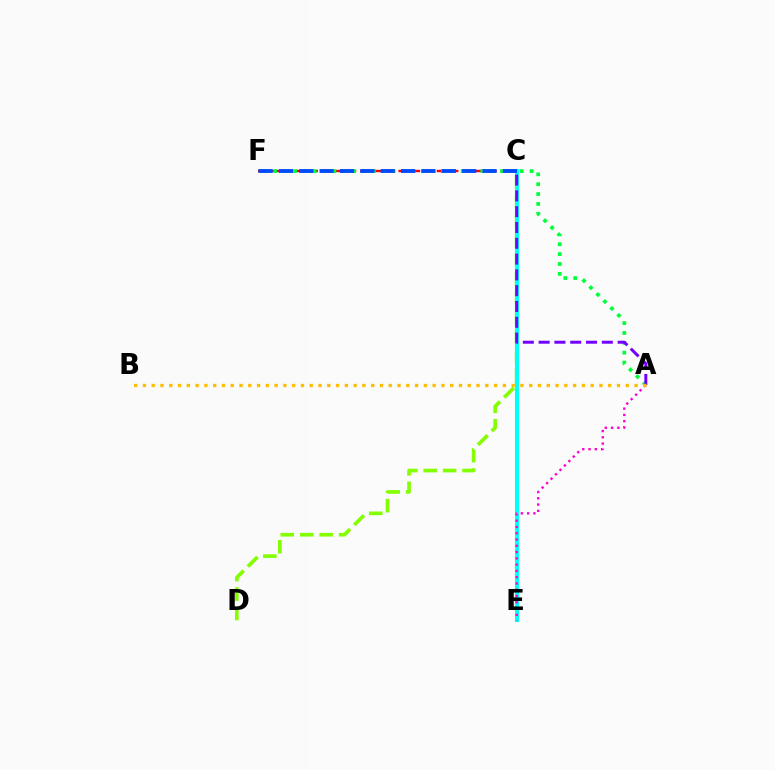{('C', 'F'): [{'color': '#ff0000', 'line_style': 'dashed', 'thickness': 1.73}, {'color': '#004bff', 'line_style': 'dashed', 'thickness': 2.77}], ('C', 'D'): [{'color': '#84ff00', 'line_style': 'dashed', 'thickness': 2.64}], ('C', 'E'): [{'color': '#00fff6', 'line_style': 'solid', 'thickness': 2.96}], ('A', 'E'): [{'color': '#ff00cf', 'line_style': 'dotted', 'thickness': 1.71}], ('A', 'F'): [{'color': '#00ff39', 'line_style': 'dotted', 'thickness': 2.68}], ('A', 'C'): [{'color': '#7200ff', 'line_style': 'dashed', 'thickness': 2.15}], ('A', 'B'): [{'color': '#ffbd00', 'line_style': 'dotted', 'thickness': 2.39}]}